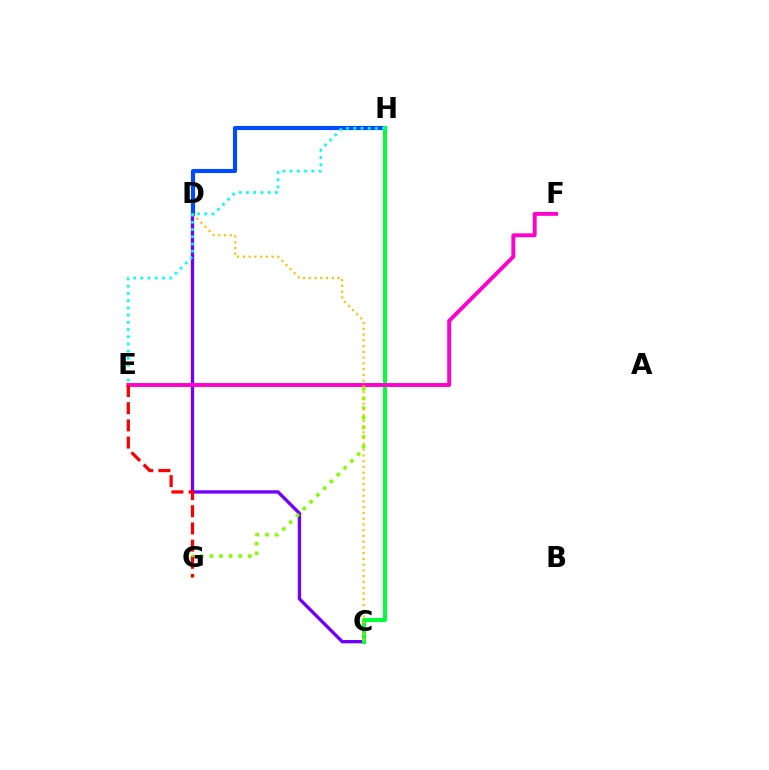{('C', 'D'): [{'color': '#7200ff', 'line_style': 'solid', 'thickness': 2.39}, {'color': '#ffbd00', 'line_style': 'dotted', 'thickness': 1.56}], ('G', 'H'): [{'color': '#84ff00', 'line_style': 'dotted', 'thickness': 2.61}], ('D', 'H'): [{'color': '#004bff', 'line_style': 'solid', 'thickness': 2.97}], ('C', 'H'): [{'color': '#00ff39', 'line_style': 'solid', 'thickness': 2.87}], ('E', 'F'): [{'color': '#ff00cf', 'line_style': 'solid', 'thickness': 2.81}], ('E', 'H'): [{'color': '#00fff6', 'line_style': 'dotted', 'thickness': 1.96}], ('E', 'G'): [{'color': '#ff0000', 'line_style': 'dashed', 'thickness': 2.34}]}